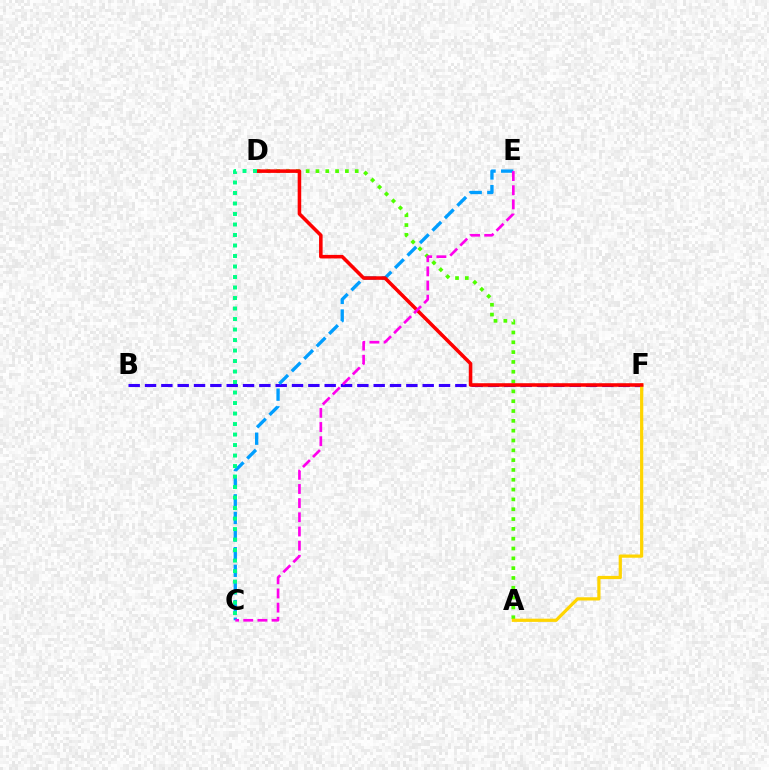{('A', 'D'): [{'color': '#4fff00', 'line_style': 'dotted', 'thickness': 2.67}], ('B', 'F'): [{'color': '#3700ff', 'line_style': 'dashed', 'thickness': 2.22}], ('C', 'E'): [{'color': '#009eff', 'line_style': 'dashed', 'thickness': 2.39}, {'color': '#ff00ed', 'line_style': 'dashed', 'thickness': 1.92}], ('A', 'F'): [{'color': '#ffd500', 'line_style': 'solid', 'thickness': 2.32}], ('D', 'F'): [{'color': '#ff0000', 'line_style': 'solid', 'thickness': 2.56}], ('C', 'D'): [{'color': '#00ff86', 'line_style': 'dotted', 'thickness': 2.85}]}